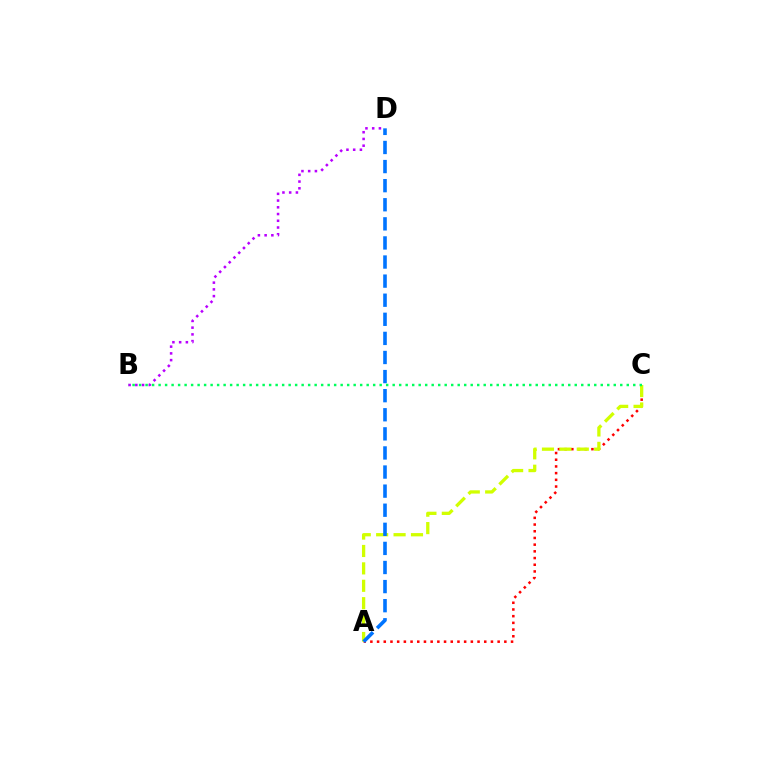{('A', 'C'): [{'color': '#ff0000', 'line_style': 'dotted', 'thickness': 1.82}, {'color': '#d1ff00', 'line_style': 'dashed', 'thickness': 2.36}], ('A', 'D'): [{'color': '#0074ff', 'line_style': 'dashed', 'thickness': 2.59}], ('B', 'C'): [{'color': '#00ff5c', 'line_style': 'dotted', 'thickness': 1.77}], ('B', 'D'): [{'color': '#b900ff', 'line_style': 'dotted', 'thickness': 1.83}]}